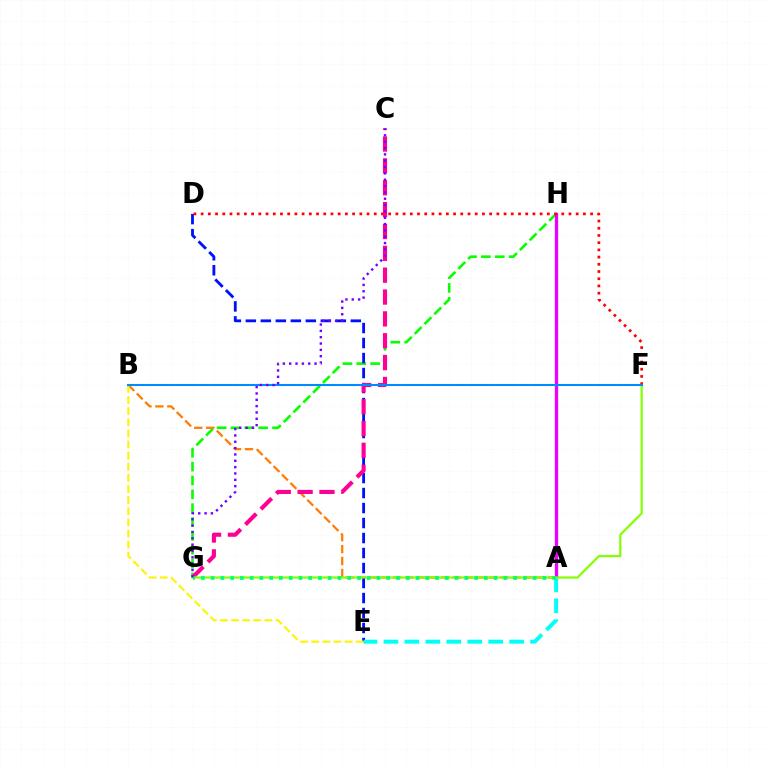{('G', 'H'): [{'color': '#08ff00', 'line_style': 'dashed', 'thickness': 1.88}], ('A', 'H'): [{'color': '#ee00ff', 'line_style': 'solid', 'thickness': 2.36}], ('A', 'B'): [{'color': '#ff7c00', 'line_style': 'dashed', 'thickness': 1.62}], ('D', 'E'): [{'color': '#0010ff', 'line_style': 'dashed', 'thickness': 2.04}], ('B', 'E'): [{'color': '#fcf500', 'line_style': 'dashed', 'thickness': 1.51}], ('D', 'F'): [{'color': '#ff0000', 'line_style': 'dotted', 'thickness': 1.96}], ('A', 'E'): [{'color': '#00fff6', 'line_style': 'dashed', 'thickness': 2.85}], ('C', 'G'): [{'color': '#ff0094', 'line_style': 'dashed', 'thickness': 2.97}, {'color': '#7200ff', 'line_style': 'dotted', 'thickness': 1.72}], ('F', 'G'): [{'color': '#84ff00', 'line_style': 'solid', 'thickness': 1.58}], ('B', 'F'): [{'color': '#008cff', 'line_style': 'solid', 'thickness': 1.5}], ('A', 'G'): [{'color': '#00ff74', 'line_style': 'dotted', 'thickness': 2.65}]}